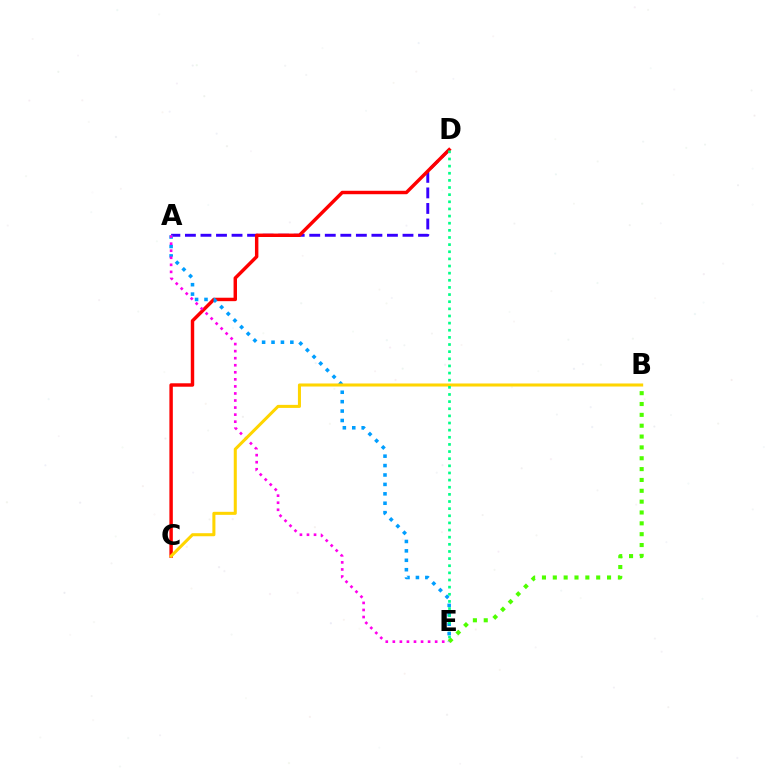{('A', 'D'): [{'color': '#3700ff', 'line_style': 'dashed', 'thickness': 2.11}], ('C', 'D'): [{'color': '#ff0000', 'line_style': 'solid', 'thickness': 2.48}], ('A', 'E'): [{'color': '#009eff', 'line_style': 'dotted', 'thickness': 2.56}, {'color': '#ff00ed', 'line_style': 'dotted', 'thickness': 1.92}], ('B', 'E'): [{'color': '#4fff00', 'line_style': 'dotted', 'thickness': 2.95}], ('B', 'C'): [{'color': '#ffd500', 'line_style': 'solid', 'thickness': 2.19}], ('D', 'E'): [{'color': '#00ff86', 'line_style': 'dotted', 'thickness': 1.94}]}